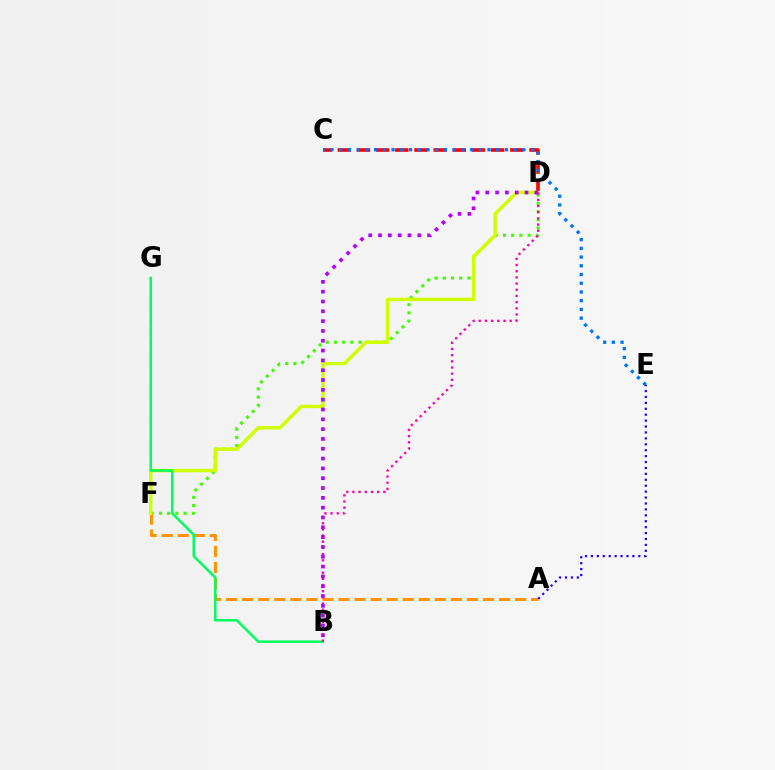{('C', 'D'): [{'color': '#ff0000', 'line_style': 'dashed', 'thickness': 2.6}], ('D', 'F'): [{'color': '#3dff00', 'line_style': 'dotted', 'thickness': 2.23}, {'color': '#d1ff00', 'line_style': 'solid', 'thickness': 2.48}], ('F', 'G'): [{'color': '#00fff6', 'line_style': 'dashed', 'thickness': 1.5}], ('C', 'E'): [{'color': '#0074ff', 'line_style': 'dotted', 'thickness': 2.37}], ('A', 'F'): [{'color': '#ff9400', 'line_style': 'dashed', 'thickness': 2.18}], ('B', 'G'): [{'color': '#00ff5c', 'line_style': 'solid', 'thickness': 1.8}], ('B', 'D'): [{'color': '#ff00ac', 'line_style': 'dotted', 'thickness': 1.68}, {'color': '#b900ff', 'line_style': 'dotted', 'thickness': 2.67}], ('A', 'E'): [{'color': '#2500ff', 'line_style': 'dotted', 'thickness': 1.61}]}